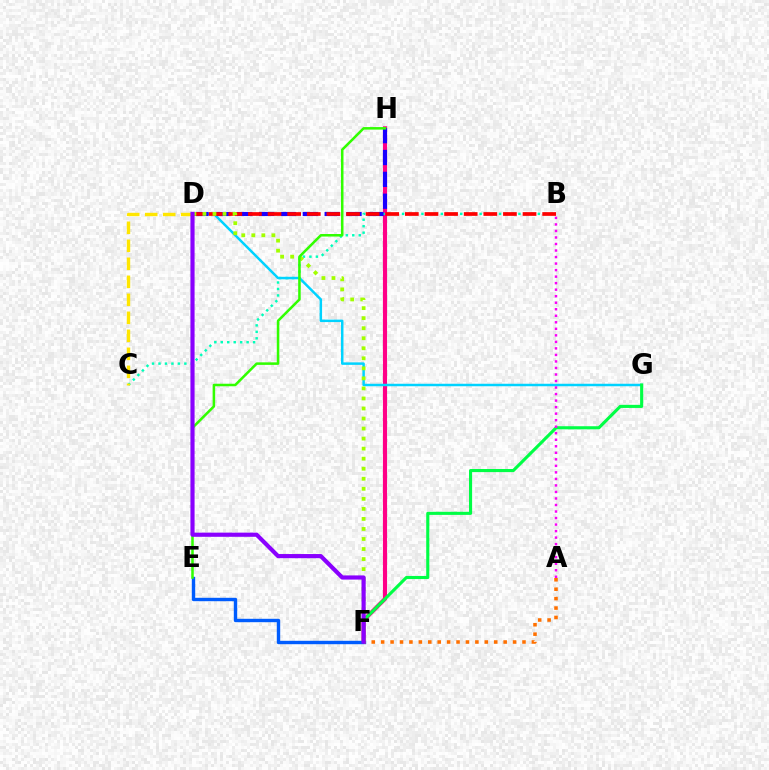{('F', 'H'): [{'color': '#ff0088', 'line_style': 'solid', 'thickness': 2.97}], ('B', 'C'): [{'color': '#00ffbb', 'line_style': 'dotted', 'thickness': 1.76}], ('D', 'G'): [{'color': '#00d3ff', 'line_style': 'solid', 'thickness': 1.79}], ('F', 'G'): [{'color': '#00ff45', 'line_style': 'solid', 'thickness': 2.24}], ('E', 'F'): [{'color': '#005dff', 'line_style': 'solid', 'thickness': 2.45}], ('A', 'F'): [{'color': '#ff7000', 'line_style': 'dotted', 'thickness': 2.56}], ('D', 'H'): [{'color': '#1900ff', 'line_style': 'dashed', 'thickness': 2.97}], ('A', 'B'): [{'color': '#fa00f9', 'line_style': 'dotted', 'thickness': 1.77}], ('C', 'D'): [{'color': '#ffe600', 'line_style': 'dashed', 'thickness': 2.45}], ('B', 'D'): [{'color': '#ff0000', 'line_style': 'dashed', 'thickness': 2.66}], ('D', 'F'): [{'color': '#a2ff00', 'line_style': 'dotted', 'thickness': 2.73}, {'color': '#8a00ff', 'line_style': 'solid', 'thickness': 2.99}], ('E', 'H'): [{'color': '#31ff00', 'line_style': 'solid', 'thickness': 1.82}]}